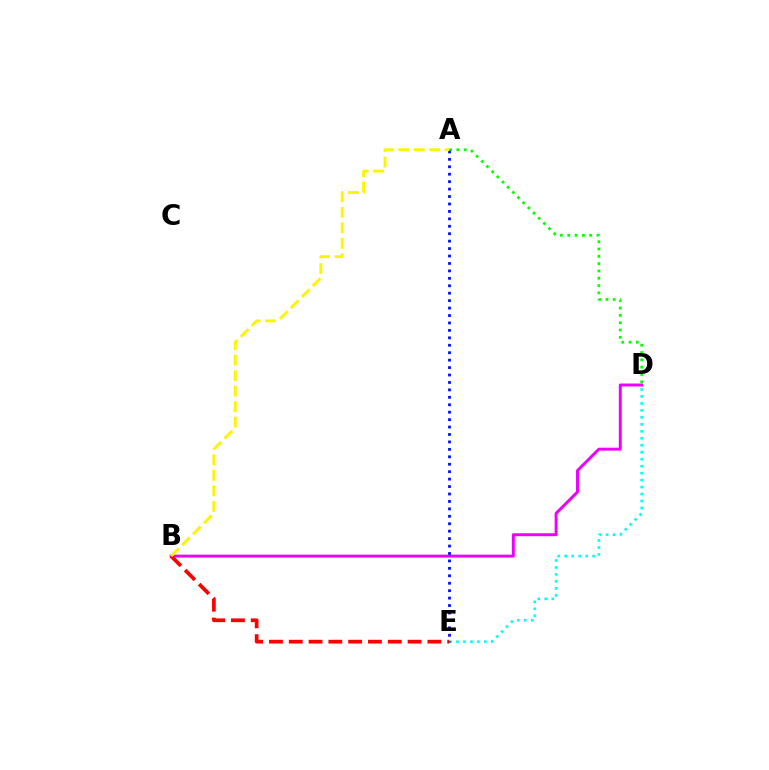{('D', 'E'): [{'color': '#00fff6', 'line_style': 'dotted', 'thickness': 1.89}], ('B', 'D'): [{'color': '#ee00ff', 'line_style': 'solid', 'thickness': 2.13}], ('A', 'D'): [{'color': '#08ff00', 'line_style': 'dotted', 'thickness': 1.99}], ('A', 'E'): [{'color': '#0010ff', 'line_style': 'dotted', 'thickness': 2.02}], ('B', 'E'): [{'color': '#ff0000', 'line_style': 'dashed', 'thickness': 2.69}], ('A', 'B'): [{'color': '#fcf500', 'line_style': 'dashed', 'thickness': 2.11}]}